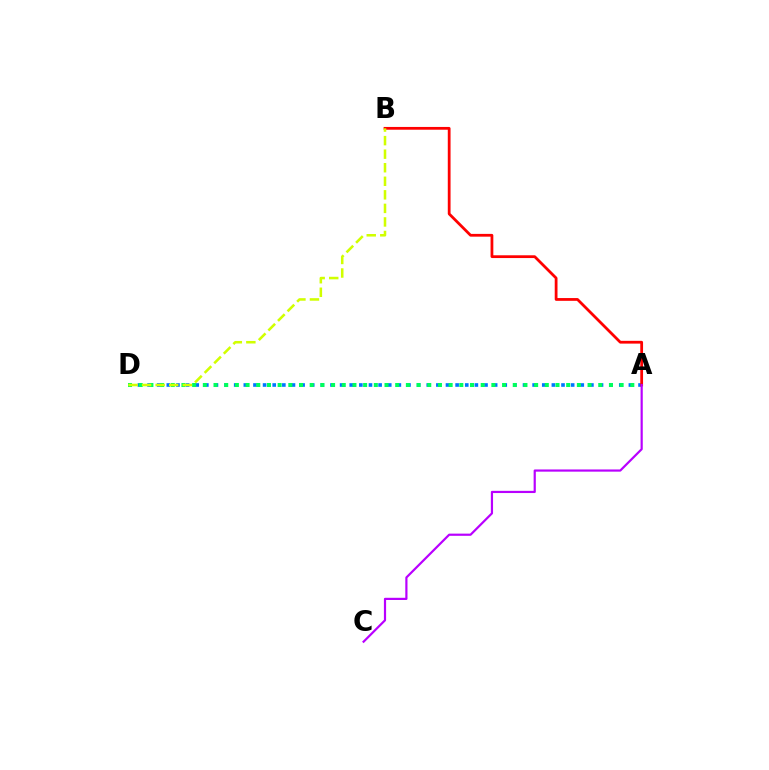{('A', 'D'): [{'color': '#0074ff', 'line_style': 'dotted', 'thickness': 2.62}, {'color': '#00ff5c', 'line_style': 'dotted', 'thickness': 2.9}], ('A', 'B'): [{'color': '#ff0000', 'line_style': 'solid', 'thickness': 2.0}], ('B', 'D'): [{'color': '#d1ff00', 'line_style': 'dashed', 'thickness': 1.84}], ('A', 'C'): [{'color': '#b900ff', 'line_style': 'solid', 'thickness': 1.58}]}